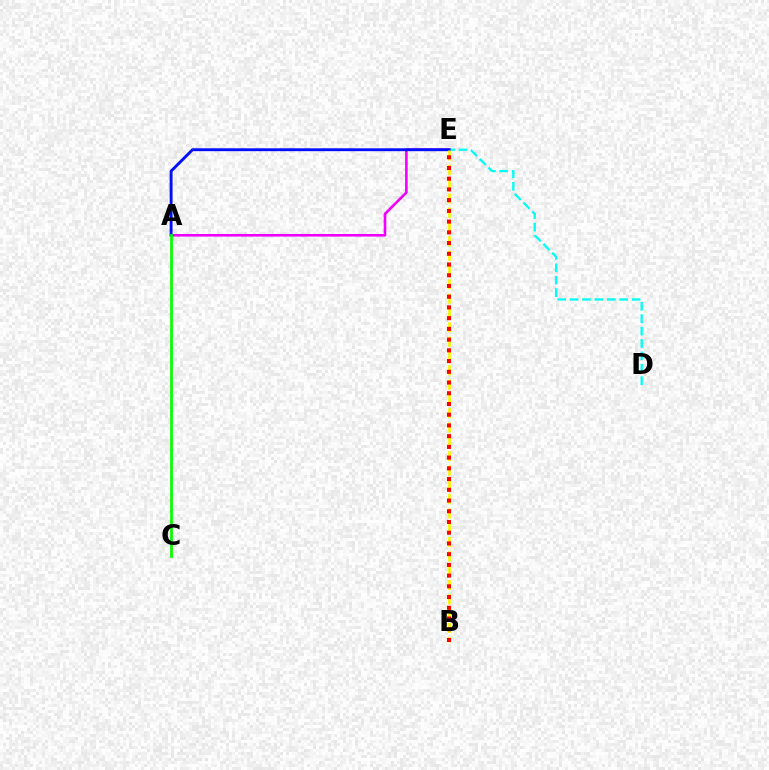{('A', 'E'): [{'color': '#ee00ff', 'line_style': 'solid', 'thickness': 1.87}, {'color': '#0010ff', 'line_style': 'solid', 'thickness': 2.08}], ('D', 'E'): [{'color': '#00fff6', 'line_style': 'dashed', 'thickness': 1.68}], ('B', 'E'): [{'color': '#fcf500', 'line_style': 'dashed', 'thickness': 1.95}, {'color': '#ff0000', 'line_style': 'dotted', 'thickness': 2.91}], ('A', 'C'): [{'color': '#08ff00', 'line_style': 'solid', 'thickness': 1.97}]}